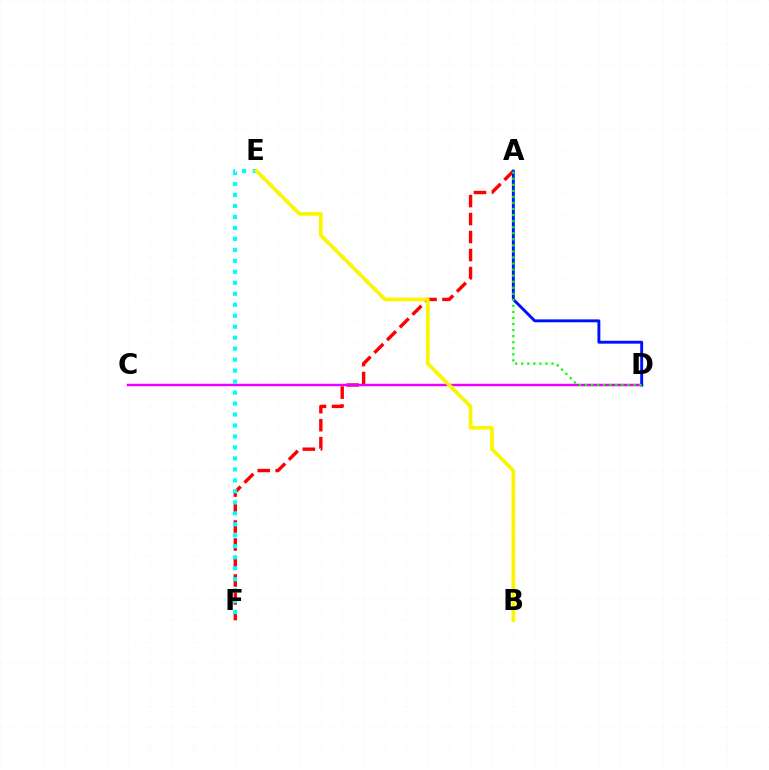{('A', 'F'): [{'color': '#ff0000', 'line_style': 'dashed', 'thickness': 2.44}], ('C', 'D'): [{'color': '#ee00ff', 'line_style': 'solid', 'thickness': 1.76}], ('A', 'D'): [{'color': '#0010ff', 'line_style': 'solid', 'thickness': 2.09}, {'color': '#08ff00', 'line_style': 'dotted', 'thickness': 1.65}], ('E', 'F'): [{'color': '#00fff6', 'line_style': 'dotted', 'thickness': 2.98}], ('B', 'E'): [{'color': '#fcf500', 'line_style': 'solid', 'thickness': 2.68}]}